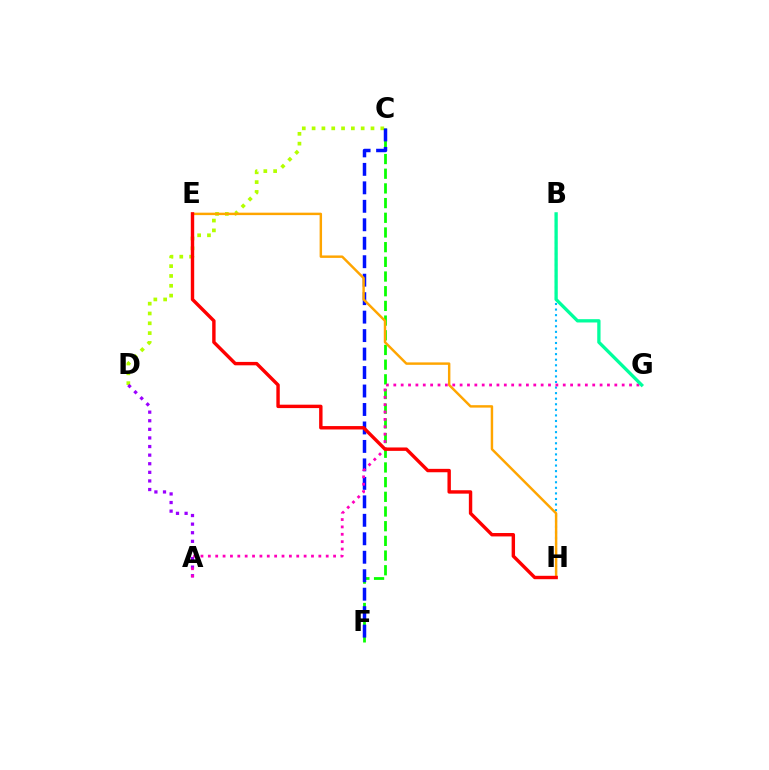{('C', 'D'): [{'color': '#b3ff00', 'line_style': 'dotted', 'thickness': 2.67}], ('C', 'F'): [{'color': '#08ff00', 'line_style': 'dashed', 'thickness': 2.0}, {'color': '#0010ff', 'line_style': 'dashed', 'thickness': 2.51}], ('B', 'H'): [{'color': '#00b5ff', 'line_style': 'dotted', 'thickness': 1.51}], ('E', 'H'): [{'color': '#ffa500', 'line_style': 'solid', 'thickness': 1.76}, {'color': '#ff0000', 'line_style': 'solid', 'thickness': 2.45}], ('A', 'D'): [{'color': '#9b00ff', 'line_style': 'dotted', 'thickness': 2.34}], ('A', 'G'): [{'color': '#ff00bd', 'line_style': 'dotted', 'thickness': 2.0}], ('B', 'G'): [{'color': '#00ff9d', 'line_style': 'solid', 'thickness': 2.38}]}